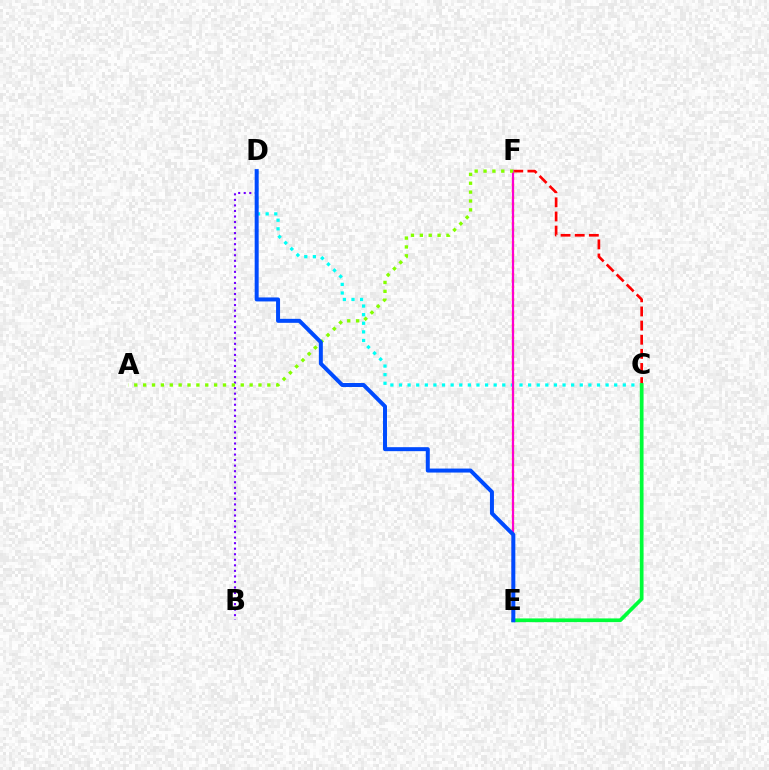{('C', 'F'): [{'color': '#ff0000', 'line_style': 'dashed', 'thickness': 1.92}], ('E', 'F'): [{'color': '#ffbd00', 'line_style': 'dotted', 'thickness': 1.73}, {'color': '#ff00cf', 'line_style': 'solid', 'thickness': 1.61}], ('B', 'D'): [{'color': '#7200ff', 'line_style': 'dotted', 'thickness': 1.5}], ('C', 'D'): [{'color': '#00fff6', 'line_style': 'dotted', 'thickness': 2.34}], ('C', 'E'): [{'color': '#00ff39', 'line_style': 'solid', 'thickness': 2.68}], ('A', 'F'): [{'color': '#84ff00', 'line_style': 'dotted', 'thickness': 2.41}], ('D', 'E'): [{'color': '#004bff', 'line_style': 'solid', 'thickness': 2.87}]}